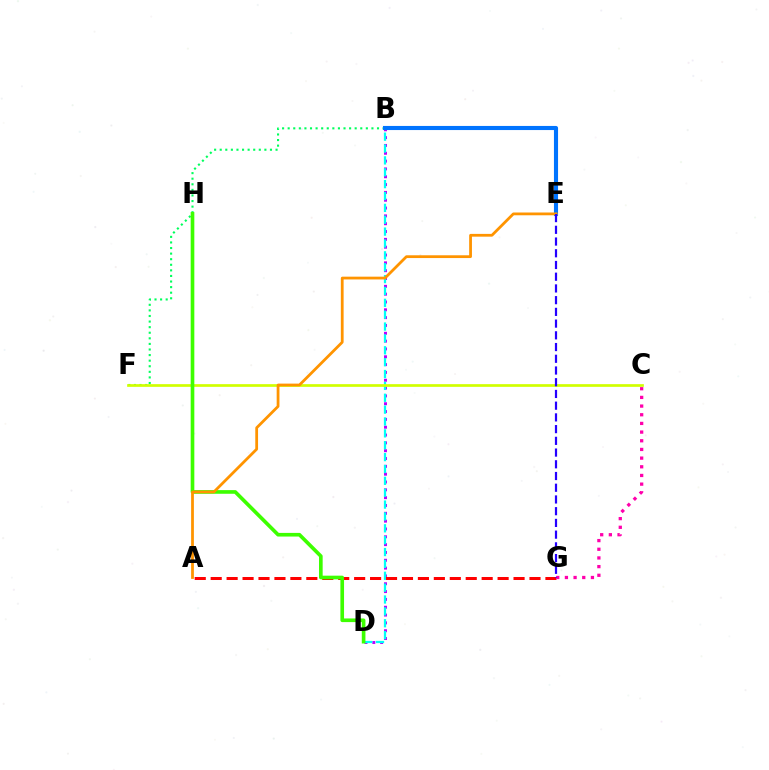{('B', 'D'): [{'color': '#b900ff', 'line_style': 'dotted', 'thickness': 2.13}, {'color': '#00fff6', 'line_style': 'dashed', 'thickness': 1.61}], ('B', 'F'): [{'color': '#00ff5c', 'line_style': 'dotted', 'thickness': 1.52}], ('A', 'G'): [{'color': '#ff0000', 'line_style': 'dashed', 'thickness': 2.17}], ('C', 'G'): [{'color': '#ff00ac', 'line_style': 'dotted', 'thickness': 2.36}], ('B', 'E'): [{'color': '#0074ff', 'line_style': 'solid', 'thickness': 2.96}], ('C', 'F'): [{'color': '#d1ff00', 'line_style': 'solid', 'thickness': 1.94}], ('D', 'H'): [{'color': '#3dff00', 'line_style': 'solid', 'thickness': 2.63}], ('A', 'E'): [{'color': '#ff9400', 'line_style': 'solid', 'thickness': 2.0}], ('E', 'G'): [{'color': '#2500ff', 'line_style': 'dashed', 'thickness': 1.59}]}